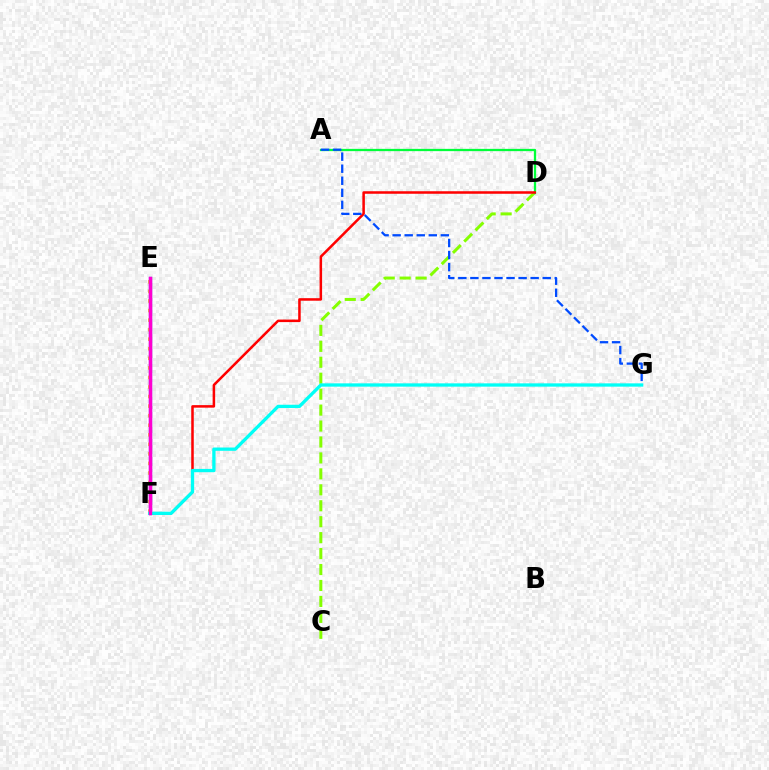{('E', 'F'): [{'color': '#ffbd00', 'line_style': 'dotted', 'thickness': 2.6}, {'color': '#7200ff', 'line_style': 'solid', 'thickness': 2.41}, {'color': '#ff00cf', 'line_style': 'solid', 'thickness': 2.39}], ('C', 'D'): [{'color': '#84ff00', 'line_style': 'dashed', 'thickness': 2.17}], ('A', 'D'): [{'color': '#00ff39', 'line_style': 'solid', 'thickness': 1.64}], ('D', 'F'): [{'color': '#ff0000', 'line_style': 'solid', 'thickness': 1.82}], ('A', 'G'): [{'color': '#004bff', 'line_style': 'dashed', 'thickness': 1.64}], ('F', 'G'): [{'color': '#00fff6', 'line_style': 'solid', 'thickness': 2.37}]}